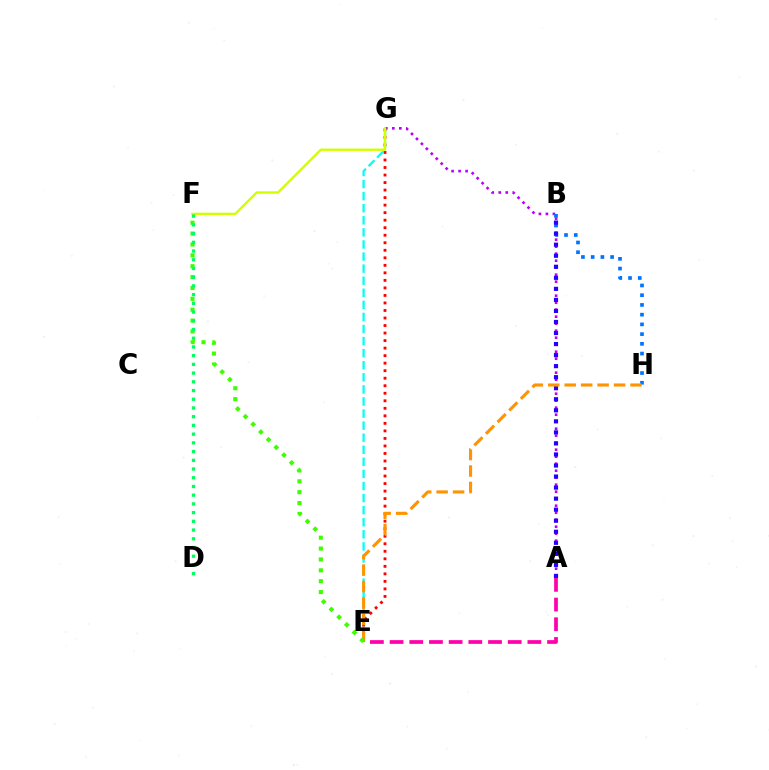{('E', 'G'): [{'color': '#ff0000', 'line_style': 'dotted', 'thickness': 2.04}, {'color': '#00fff6', 'line_style': 'dashed', 'thickness': 1.64}], ('A', 'G'): [{'color': '#b900ff', 'line_style': 'dotted', 'thickness': 1.9}], ('B', 'H'): [{'color': '#0074ff', 'line_style': 'dotted', 'thickness': 2.64}], ('A', 'B'): [{'color': '#2500ff', 'line_style': 'dotted', 'thickness': 3.0}], ('E', 'H'): [{'color': '#ff9400', 'line_style': 'dashed', 'thickness': 2.24}], ('F', 'G'): [{'color': '#d1ff00', 'line_style': 'solid', 'thickness': 1.71}], ('E', 'F'): [{'color': '#3dff00', 'line_style': 'dotted', 'thickness': 2.96}], ('A', 'E'): [{'color': '#ff00ac', 'line_style': 'dashed', 'thickness': 2.67}], ('D', 'F'): [{'color': '#00ff5c', 'line_style': 'dotted', 'thickness': 2.37}]}